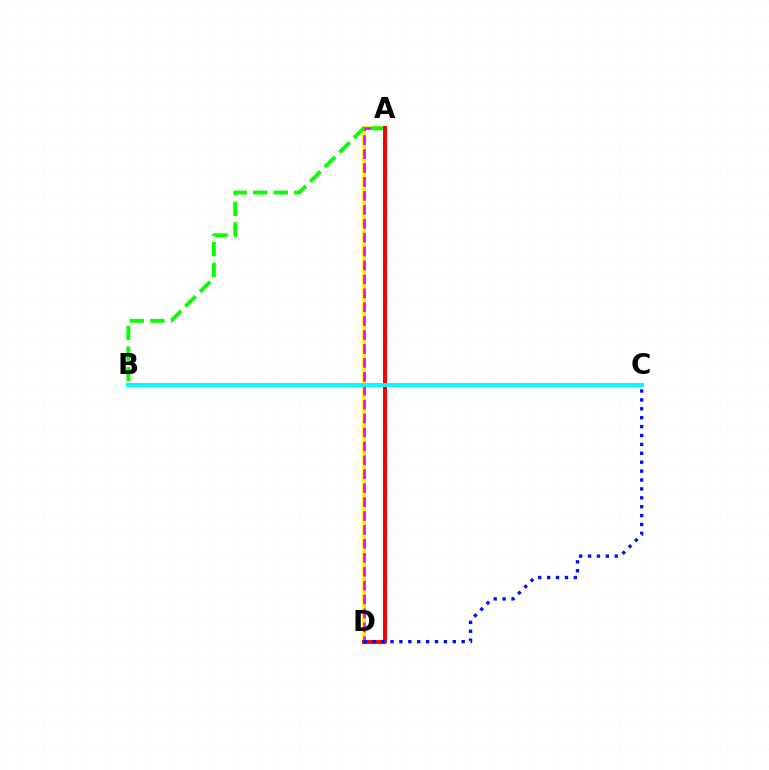{('A', 'D'): [{'color': '#fcf500', 'line_style': 'solid', 'thickness': 2.66}, {'color': '#ee00ff', 'line_style': 'dashed', 'thickness': 1.89}, {'color': '#ff0000', 'line_style': 'solid', 'thickness': 2.87}], ('A', 'B'): [{'color': '#08ff00', 'line_style': 'dashed', 'thickness': 2.8}], ('B', 'C'): [{'color': '#00fff6', 'line_style': 'solid', 'thickness': 2.85}], ('C', 'D'): [{'color': '#0010ff', 'line_style': 'dotted', 'thickness': 2.42}]}